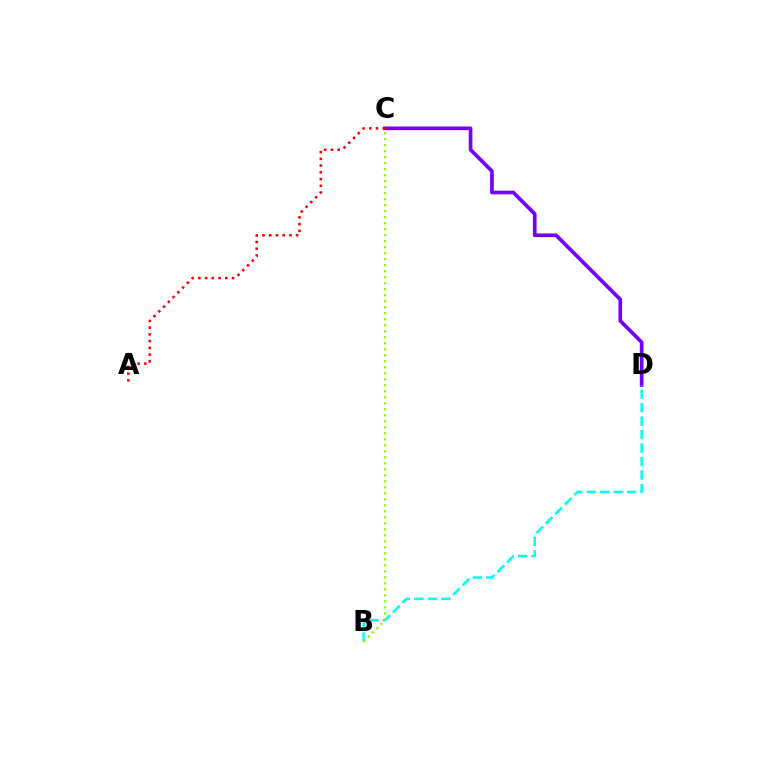{('C', 'D'): [{'color': '#7200ff', 'line_style': 'solid', 'thickness': 2.64}], ('B', 'D'): [{'color': '#00fff6', 'line_style': 'dashed', 'thickness': 1.83}], ('B', 'C'): [{'color': '#84ff00', 'line_style': 'dotted', 'thickness': 1.63}], ('A', 'C'): [{'color': '#ff0000', 'line_style': 'dotted', 'thickness': 1.83}]}